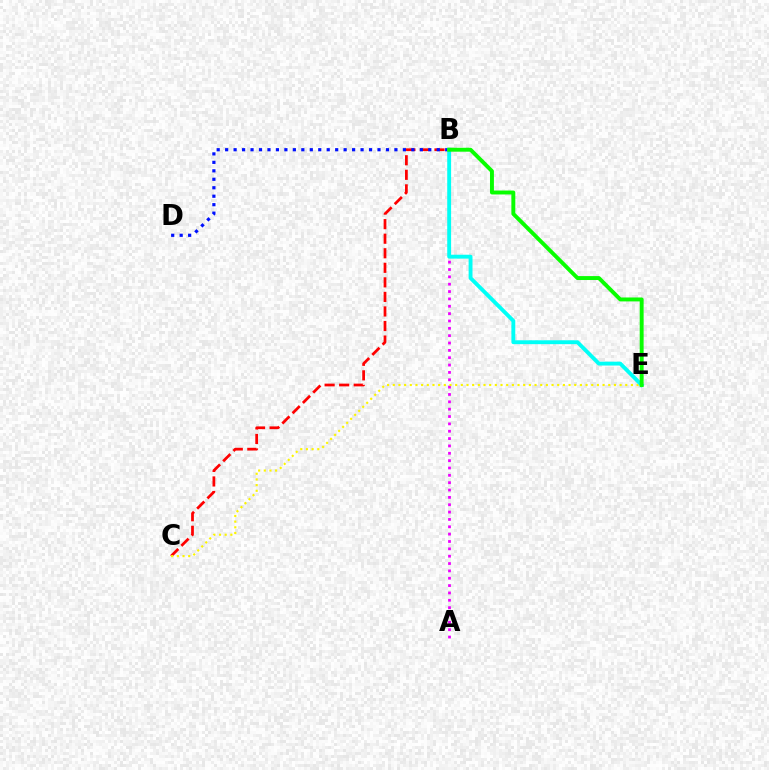{('B', 'C'): [{'color': '#ff0000', 'line_style': 'dashed', 'thickness': 1.98}], ('A', 'B'): [{'color': '#ee00ff', 'line_style': 'dotted', 'thickness': 2.0}], ('C', 'E'): [{'color': '#fcf500', 'line_style': 'dotted', 'thickness': 1.54}], ('B', 'D'): [{'color': '#0010ff', 'line_style': 'dotted', 'thickness': 2.3}], ('B', 'E'): [{'color': '#00fff6', 'line_style': 'solid', 'thickness': 2.79}, {'color': '#08ff00', 'line_style': 'solid', 'thickness': 2.83}]}